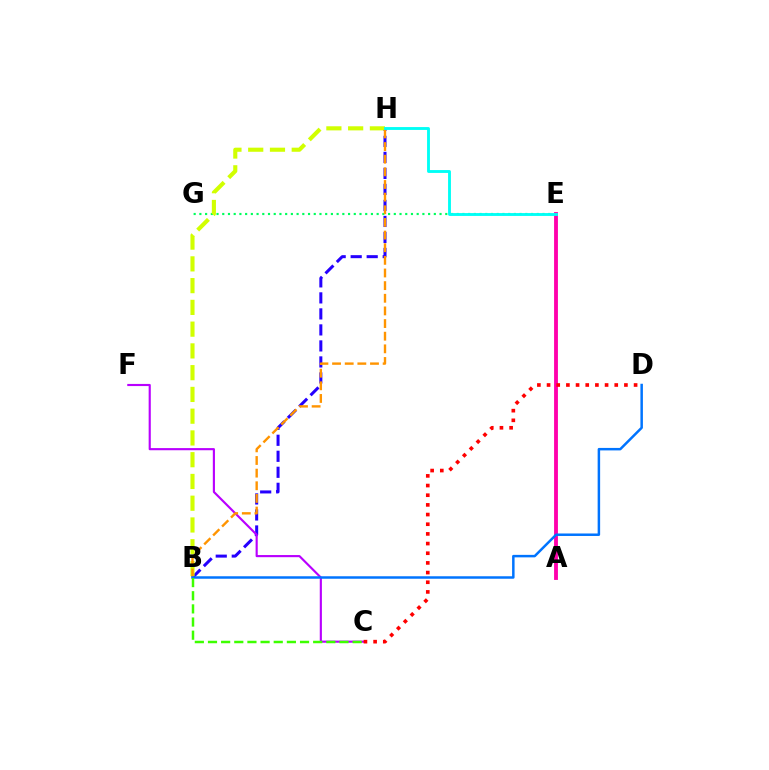{('B', 'H'): [{'color': '#2500ff', 'line_style': 'dashed', 'thickness': 2.18}, {'color': '#d1ff00', 'line_style': 'dashed', 'thickness': 2.96}, {'color': '#ff9400', 'line_style': 'dashed', 'thickness': 1.72}], ('E', 'G'): [{'color': '#00ff5c', 'line_style': 'dotted', 'thickness': 1.55}], ('C', 'F'): [{'color': '#b900ff', 'line_style': 'solid', 'thickness': 1.54}], ('A', 'E'): [{'color': '#ff00ac', 'line_style': 'solid', 'thickness': 2.77}], ('B', 'D'): [{'color': '#0074ff', 'line_style': 'solid', 'thickness': 1.79}], ('E', 'H'): [{'color': '#00fff6', 'line_style': 'solid', 'thickness': 2.06}], ('B', 'C'): [{'color': '#3dff00', 'line_style': 'dashed', 'thickness': 1.79}], ('C', 'D'): [{'color': '#ff0000', 'line_style': 'dotted', 'thickness': 2.63}]}